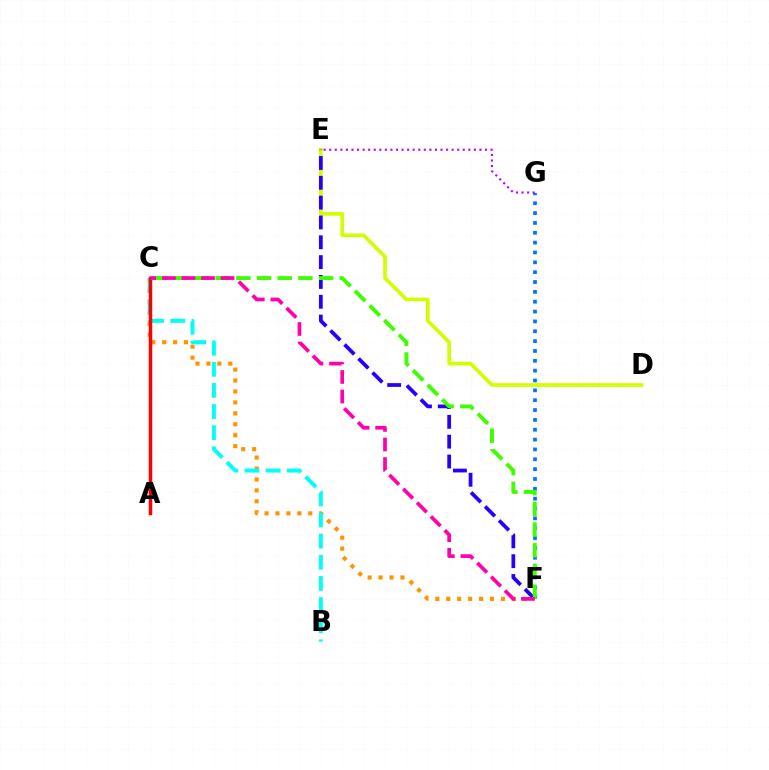{('A', 'C'): [{'color': '#00ff5c', 'line_style': 'dotted', 'thickness': 1.84}, {'color': '#ff0000', 'line_style': 'solid', 'thickness': 2.51}], ('C', 'F'): [{'color': '#ff9400', 'line_style': 'dotted', 'thickness': 2.97}, {'color': '#3dff00', 'line_style': 'dashed', 'thickness': 2.81}, {'color': '#ff00ac', 'line_style': 'dashed', 'thickness': 2.66}], ('D', 'E'): [{'color': '#d1ff00', 'line_style': 'solid', 'thickness': 2.65}], ('B', 'C'): [{'color': '#00fff6', 'line_style': 'dashed', 'thickness': 2.87}], ('F', 'G'): [{'color': '#0074ff', 'line_style': 'dotted', 'thickness': 2.68}], ('E', 'F'): [{'color': '#2500ff', 'line_style': 'dashed', 'thickness': 2.69}], ('E', 'G'): [{'color': '#b900ff', 'line_style': 'dotted', 'thickness': 1.51}]}